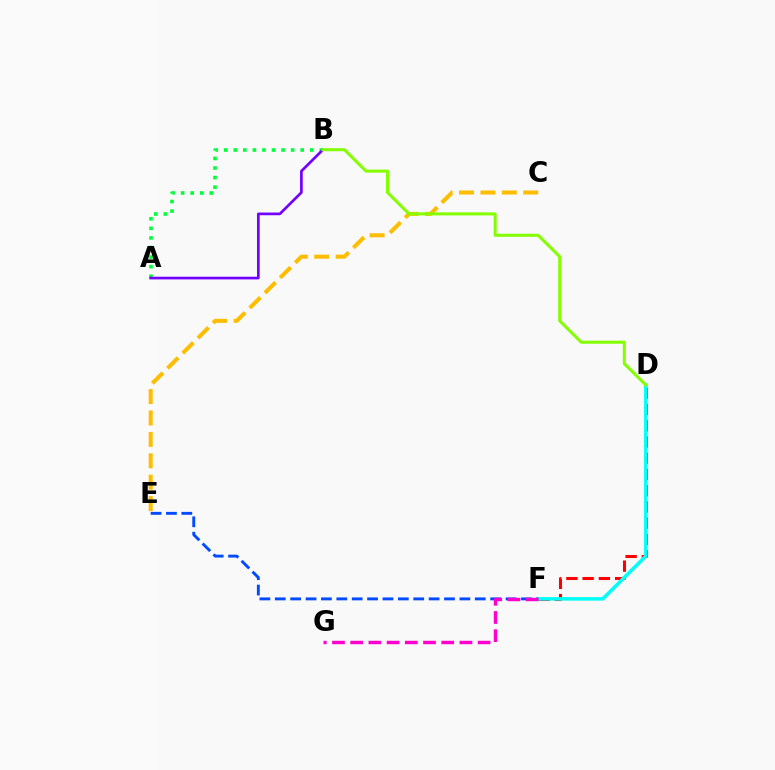{('A', 'B'): [{'color': '#00ff39', 'line_style': 'dotted', 'thickness': 2.6}, {'color': '#7200ff', 'line_style': 'solid', 'thickness': 1.93}], ('D', 'F'): [{'color': '#ff0000', 'line_style': 'dashed', 'thickness': 2.21}, {'color': '#00fff6', 'line_style': 'solid', 'thickness': 2.53}], ('C', 'E'): [{'color': '#ffbd00', 'line_style': 'dashed', 'thickness': 2.91}], ('B', 'D'): [{'color': '#84ff00', 'line_style': 'solid', 'thickness': 2.19}], ('E', 'F'): [{'color': '#004bff', 'line_style': 'dashed', 'thickness': 2.09}], ('F', 'G'): [{'color': '#ff00cf', 'line_style': 'dashed', 'thickness': 2.47}]}